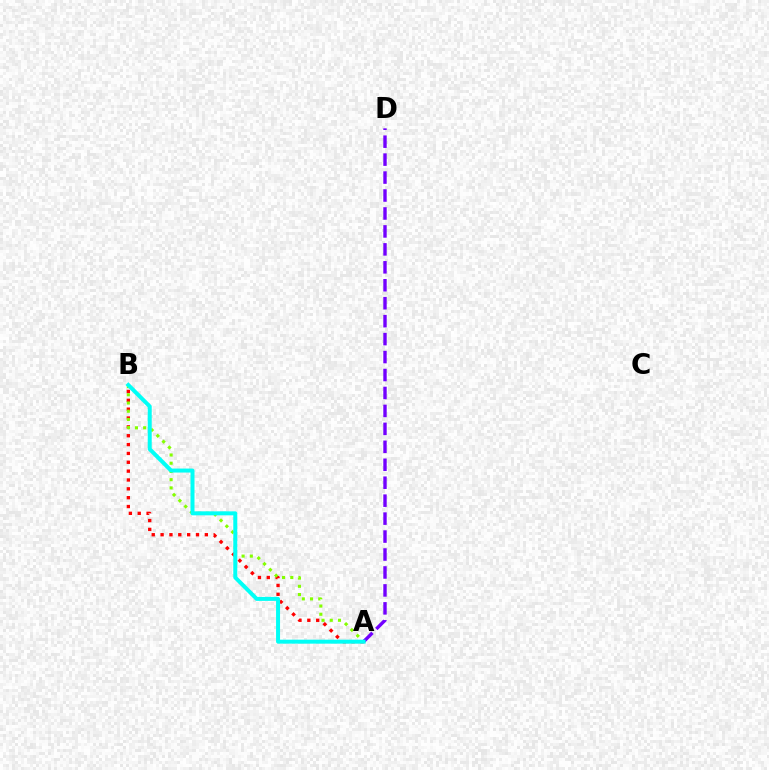{('A', 'B'): [{'color': '#ff0000', 'line_style': 'dotted', 'thickness': 2.4}, {'color': '#84ff00', 'line_style': 'dotted', 'thickness': 2.23}, {'color': '#00fff6', 'line_style': 'solid', 'thickness': 2.87}], ('A', 'D'): [{'color': '#7200ff', 'line_style': 'dashed', 'thickness': 2.44}]}